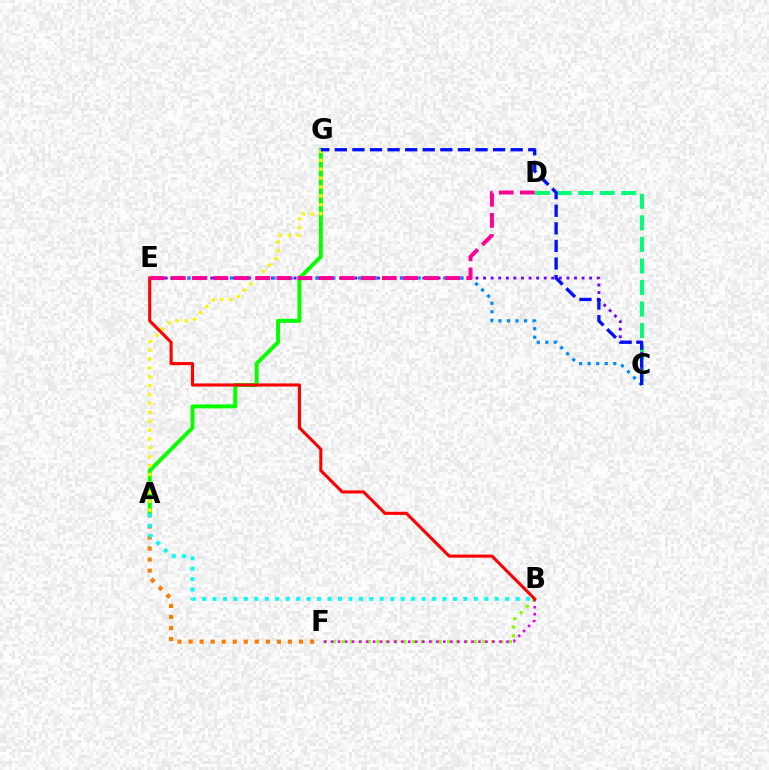{('B', 'F'): [{'color': '#84ff00', 'line_style': 'dotted', 'thickness': 2.4}, {'color': '#ee00ff', 'line_style': 'dotted', 'thickness': 1.91}], ('C', 'D'): [{'color': '#00ff74', 'line_style': 'dashed', 'thickness': 2.93}], ('A', 'G'): [{'color': '#08ff00', 'line_style': 'solid', 'thickness': 2.86}, {'color': '#fcf500', 'line_style': 'dotted', 'thickness': 2.41}], ('A', 'F'): [{'color': '#ff7c00', 'line_style': 'dotted', 'thickness': 3.0}], ('C', 'E'): [{'color': '#7200ff', 'line_style': 'dotted', 'thickness': 2.06}, {'color': '#008cff', 'line_style': 'dotted', 'thickness': 2.32}], ('A', 'B'): [{'color': '#00fff6', 'line_style': 'dotted', 'thickness': 2.84}], ('B', 'E'): [{'color': '#ff0000', 'line_style': 'solid', 'thickness': 2.23}], ('D', 'E'): [{'color': '#ff0094', 'line_style': 'dashed', 'thickness': 2.87}], ('C', 'G'): [{'color': '#0010ff', 'line_style': 'dashed', 'thickness': 2.39}]}